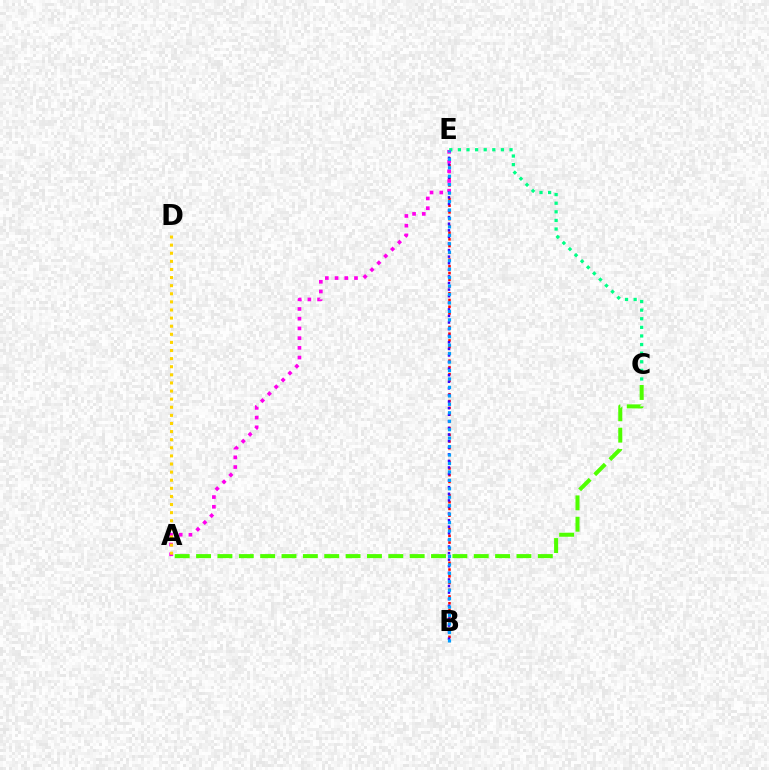{('B', 'E'): [{'color': '#ff0000', 'line_style': 'dotted', 'thickness': 1.83}, {'color': '#3700ff', 'line_style': 'dotted', 'thickness': 1.79}, {'color': '#009eff', 'line_style': 'dotted', 'thickness': 2.3}], ('A', 'C'): [{'color': '#4fff00', 'line_style': 'dashed', 'thickness': 2.9}], ('C', 'E'): [{'color': '#00ff86', 'line_style': 'dotted', 'thickness': 2.34}], ('A', 'E'): [{'color': '#ff00ed', 'line_style': 'dotted', 'thickness': 2.64}], ('A', 'D'): [{'color': '#ffd500', 'line_style': 'dotted', 'thickness': 2.2}]}